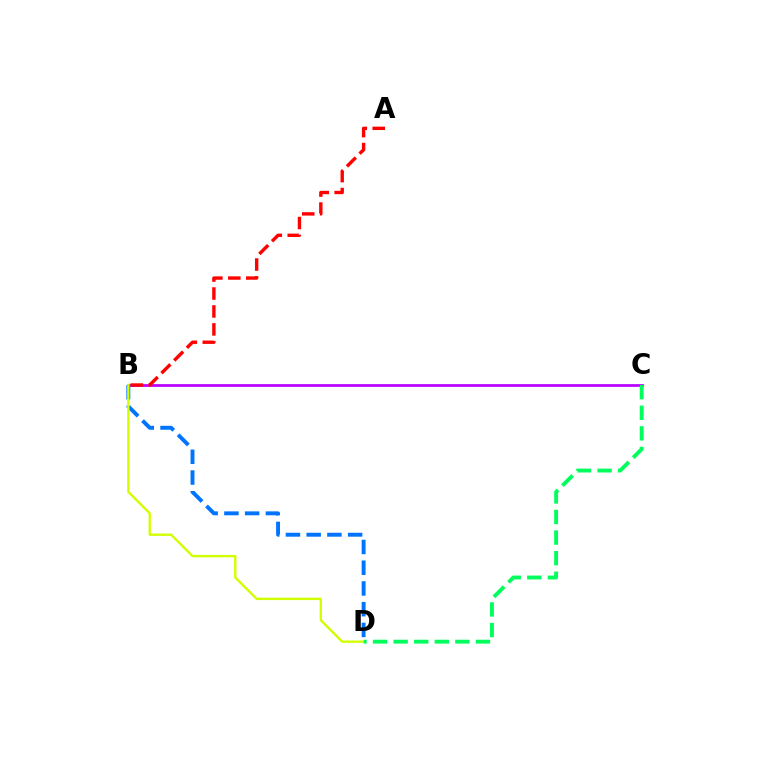{('B', 'C'): [{'color': '#b900ff', 'line_style': 'solid', 'thickness': 1.97}], ('B', 'D'): [{'color': '#0074ff', 'line_style': 'dashed', 'thickness': 2.82}, {'color': '#d1ff00', 'line_style': 'solid', 'thickness': 1.71}], ('C', 'D'): [{'color': '#00ff5c', 'line_style': 'dashed', 'thickness': 2.8}], ('A', 'B'): [{'color': '#ff0000', 'line_style': 'dashed', 'thickness': 2.44}]}